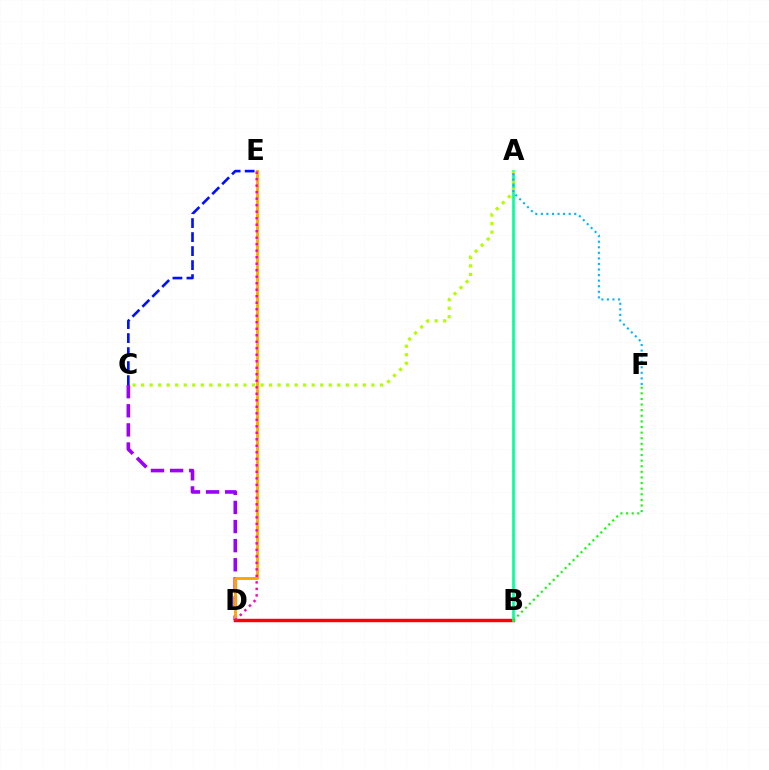{('C', 'D'): [{'color': '#9b00ff', 'line_style': 'dashed', 'thickness': 2.6}], ('D', 'E'): [{'color': '#ffa500', 'line_style': 'solid', 'thickness': 2.08}, {'color': '#ff00bd', 'line_style': 'dotted', 'thickness': 1.77}], ('B', 'D'): [{'color': '#ff0000', 'line_style': 'solid', 'thickness': 2.46}], ('C', 'E'): [{'color': '#0010ff', 'line_style': 'dashed', 'thickness': 1.9}], ('A', 'B'): [{'color': '#00ff9d', 'line_style': 'solid', 'thickness': 1.92}], ('B', 'F'): [{'color': '#08ff00', 'line_style': 'dotted', 'thickness': 1.52}], ('A', 'C'): [{'color': '#b3ff00', 'line_style': 'dotted', 'thickness': 2.32}], ('A', 'F'): [{'color': '#00b5ff', 'line_style': 'dotted', 'thickness': 1.51}]}